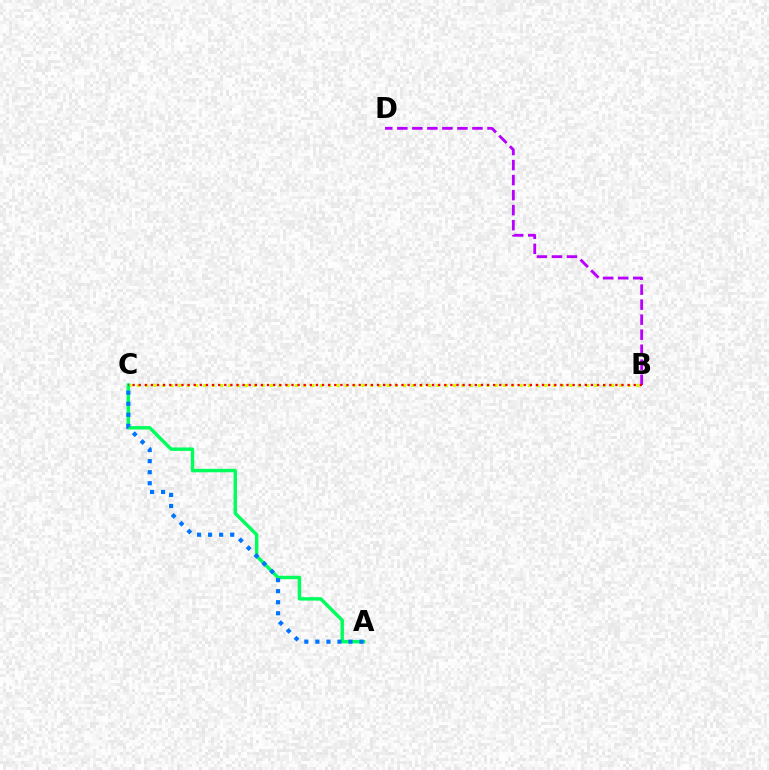{('B', 'D'): [{'color': '#b900ff', 'line_style': 'dashed', 'thickness': 2.04}], ('B', 'C'): [{'color': '#d1ff00', 'line_style': 'dotted', 'thickness': 2.26}, {'color': '#ff0000', 'line_style': 'dotted', 'thickness': 1.66}], ('A', 'C'): [{'color': '#00ff5c', 'line_style': 'solid', 'thickness': 2.47}, {'color': '#0074ff', 'line_style': 'dotted', 'thickness': 3.0}]}